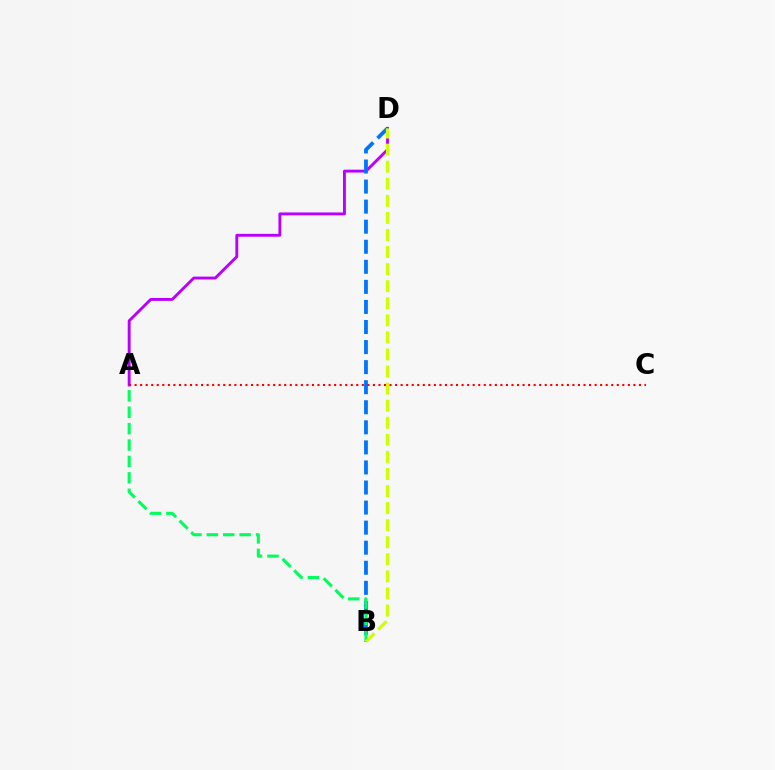{('A', 'D'): [{'color': '#b900ff', 'line_style': 'solid', 'thickness': 2.07}], ('B', 'D'): [{'color': '#0074ff', 'line_style': 'dashed', 'thickness': 2.73}, {'color': '#d1ff00', 'line_style': 'dashed', 'thickness': 2.32}], ('A', 'B'): [{'color': '#00ff5c', 'line_style': 'dashed', 'thickness': 2.23}], ('A', 'C'): [{'color': '#ff0000', 'line_style': 'dotted', 'thickness': 1.51}]}